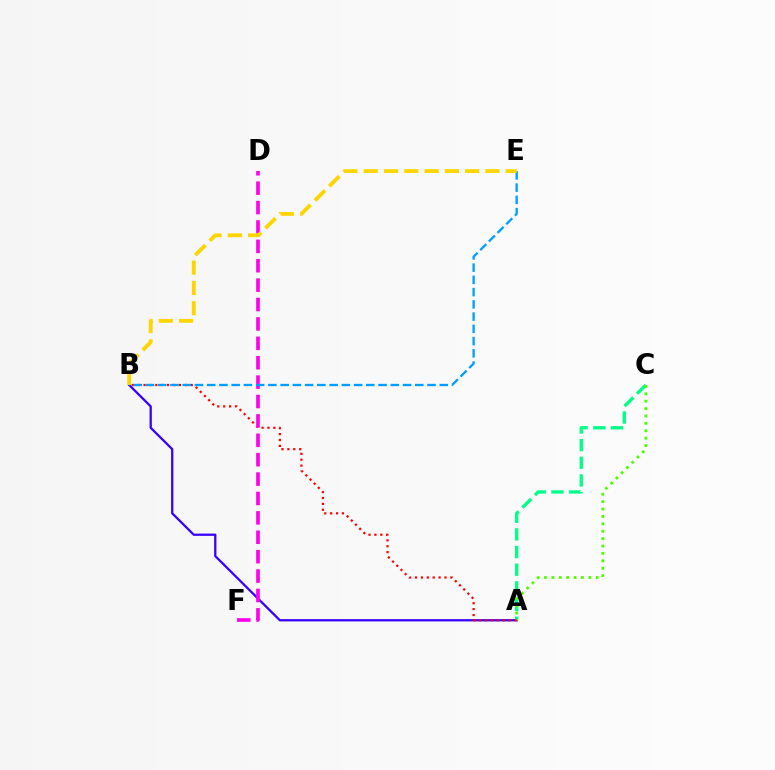{('A', 'B'): [{'color': '#3700ff', 'line_style': 'solid', 'thickness': 1.64}, {'color': '#ff0000', 'line_style': 'dotted', 'thickness': 1.6}], ('A', 'C'): [{'color': '#00ff86', 'line_style': 'dashed', 'thickness': 2.4}, {'color': '#4fff00', 'line_style': 'dotted', 'thickness': 2.01}], ('D', 'F'): [{'color': '#ff00ed', 'line_style': 'dashed', 'thickness': 2.63}], ('B', 'E'): [{'color': '#009eff', 'line_style': 'dashed', 'thickness': 1.66}, {'color': '#ffd500', 'line_style': 'dashed', 'thickness': 2.76}]}